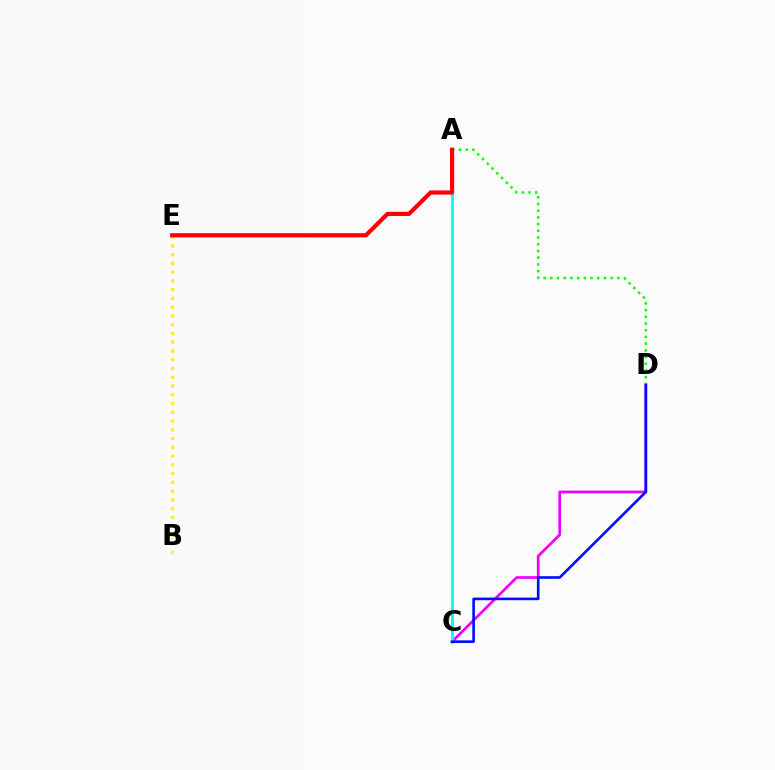{('C', 'D'): [{'color': '#ee00ff', 'line_style': 'solid', 'thickness': 1.95}, {'color': '#0010ff', 'line_style': 'solid', 'thickness': 1.89}], ('A', 'C'): [{'color': '#00fff6', 'line_style': 'solid', 'thickness': 2.09}], ('B', 'E'): [{'color': '#fcf500', 'line_style': 'dotted', 'thickness': 2.38}], ('A', 'D'): [{'color': '#08ff00', 'line_style': 'dotted', 'thickness': 1.82}], ('A', 'E'): [{'color': '#ff0000', 'line_style': 'solid', 'thickness': 3.0}]}